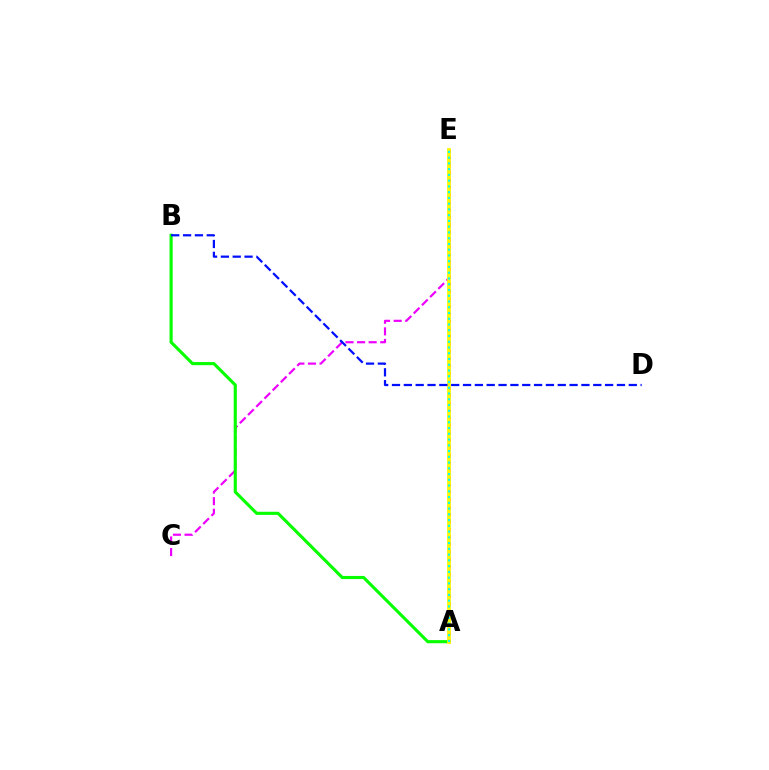{('C', 'E'): [{'color': '#ee00ff', 'line_style': 'dashed', 'thickness': 1.58}], ('A', 'E'): [{'color': '#ff0000', 'line_style': 'dotted', 'thickness': 2.02}, {'color': '#fcf500', 'line_style': 'solid', 'thickness': 2.72}, {'color': '#00fff6', 'line_style': 'dotted', 'thickness': 1.56}], ('A', 'B'): [{'color': '#08ff00', 'line_style': 'solid', 'thickness': 2.25}], ('B', 'D'): [{'color': '#0010ff', 'line_style': 'dashed', 'thickness': 1.61}]}